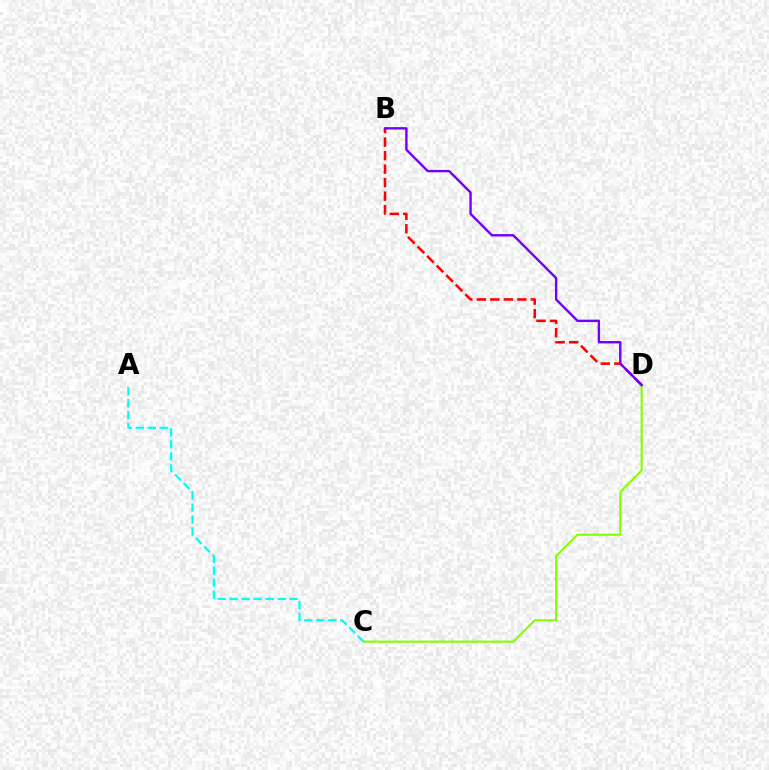{('C', 'D'): [{'color': '#84ff00', 'line_style': 'solid', 'thickness': 1.52}], ('A', 'C'): [{'color': '#00fff6', 'line_style': 'dashed', 'thickness': 1.63}], ('B', 'D'): [{'color': '#ff0000', 'line_style': 'dashed', 'thickness': 1.83}, {'color': '#7200ff', 'line_style': 'solid', 'thickness': 1.72}]}